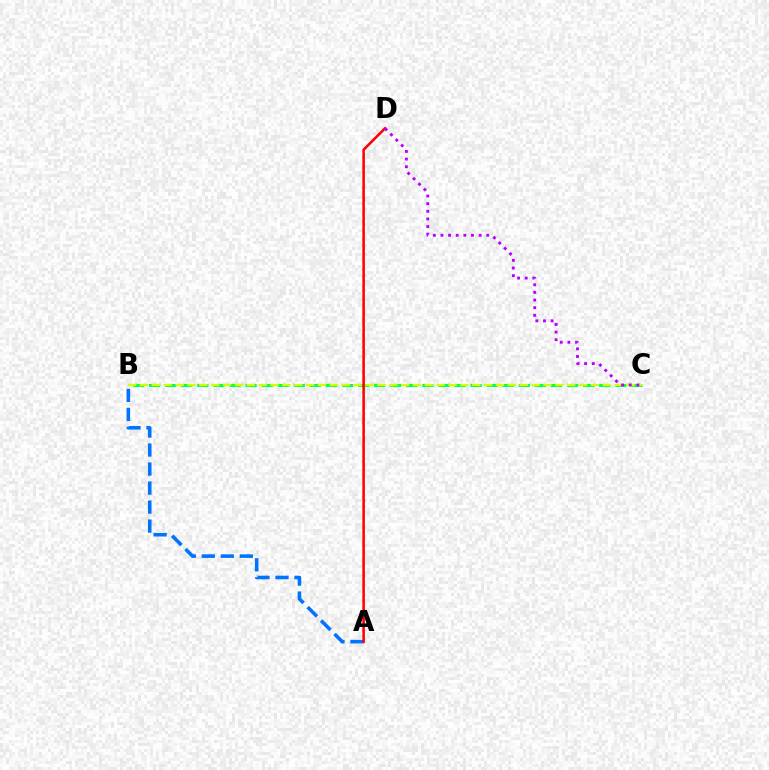{('B', 'C'): [{'color': '#00ff5c', 'line_style': 'dashed', 'thickness': 2.18}, {'color': '#d1ff00', 'line_style': 'dashed', 'thickness': 1.61}], ('A', 'B'): [{'color': '#0074ff', 'line_style': 'dashed', 'thickness': 2.58}], ('A', 'D'): [{'color': '#ff0000', 'line_style': 'solid', 'thickness': 1.83}], ('C', 'D'): [{'color': '#b900ff', 'line_style': 'dotted', 'thickness': 2.07}]}